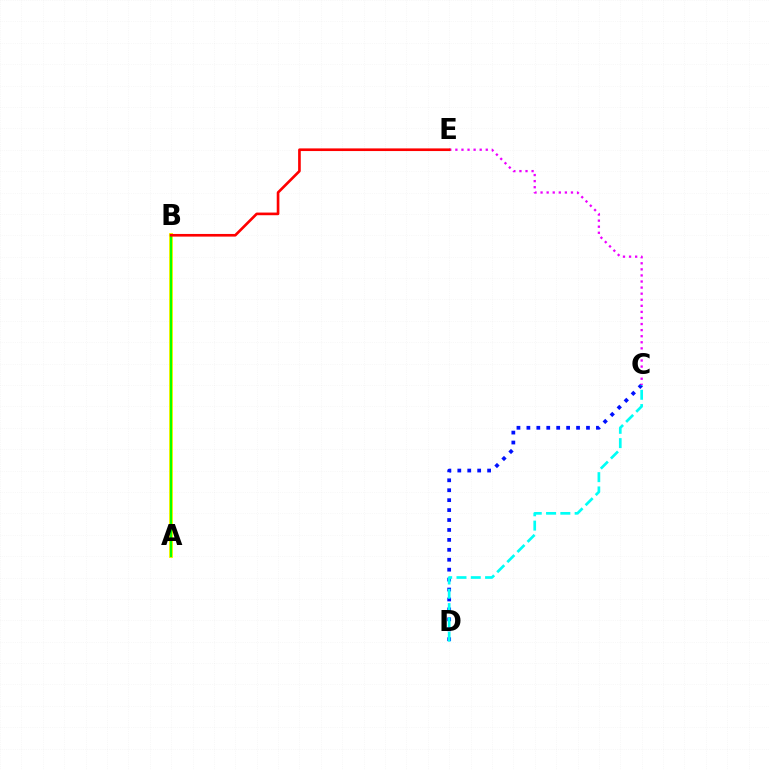{('C', 'D'): [{'color': '#0010ff', 'line_style': 'dotted', 'thickness': 2.7}, {'color': '#00fff6', 'line_style': 'dashed', 'thickness': 1.94}], ('A', 'B'): [{'color': '#fcf500', 'line_style': 'solid', 'thickness': 2.83}, {'color': '#08ff00', 'line_style': 'solid', 'thickness': 1.56}], ('C', 'E'): [{'color': '#ee00ff', 'line_style': 'dotted', 'thickness': 1.65}], ('B', 'E'): [{'color': '#ff0000', 'line_style': 'solid', 'thickness': 1.91}]}